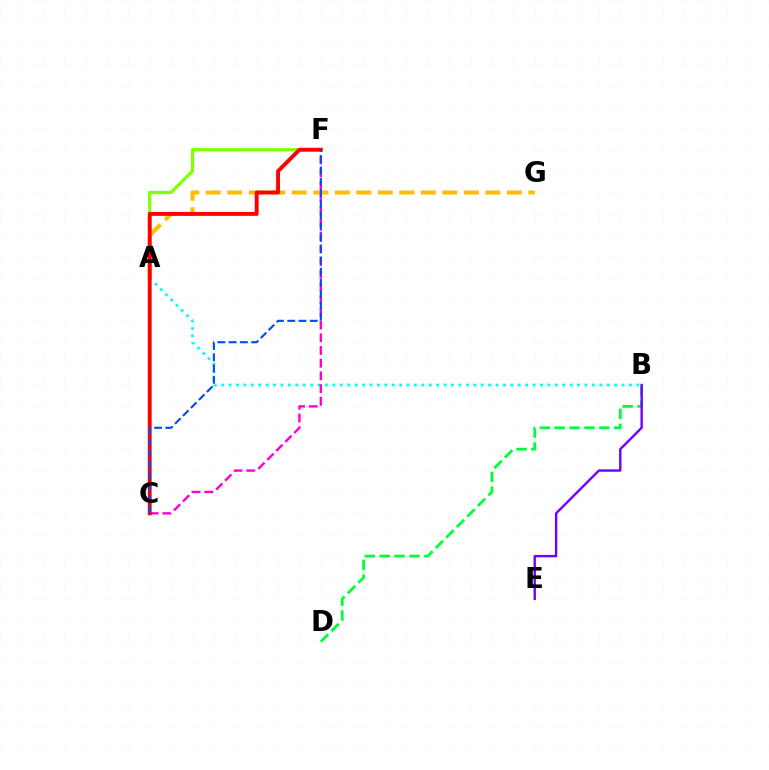{('A', 'B'): [{'color': '#00fff6', 'line_style': 'dotted', 'thickness': 2.01}], ('A', 'F'): [{'color': '#84ff00', 'line_style': 'solid', 'thickness': 2.33}], ('B', 'D'): [{'color': '#00ff39', 'line_style': 'dashed', 'thickness': 2.02}], ('A', 'G'): [{'color': '#ffbd00', 'line_style': 'dashed', 'thickness': 2.92}], ('C', 'F'): [{'color': '#ff00cf', 'line_style': 'dashed', 'thickness': 1.73}, {'color': '#ff0000', 'line_style': 'solid', 'thickness': 2.81}, {'color': '#004bff', 'line_style': 'dashed', 'thickness': 1.53}], ('B', 'E'): [{'color': '#7200ff', 'line_style': 'solid', 'thickness': 1.73}]}